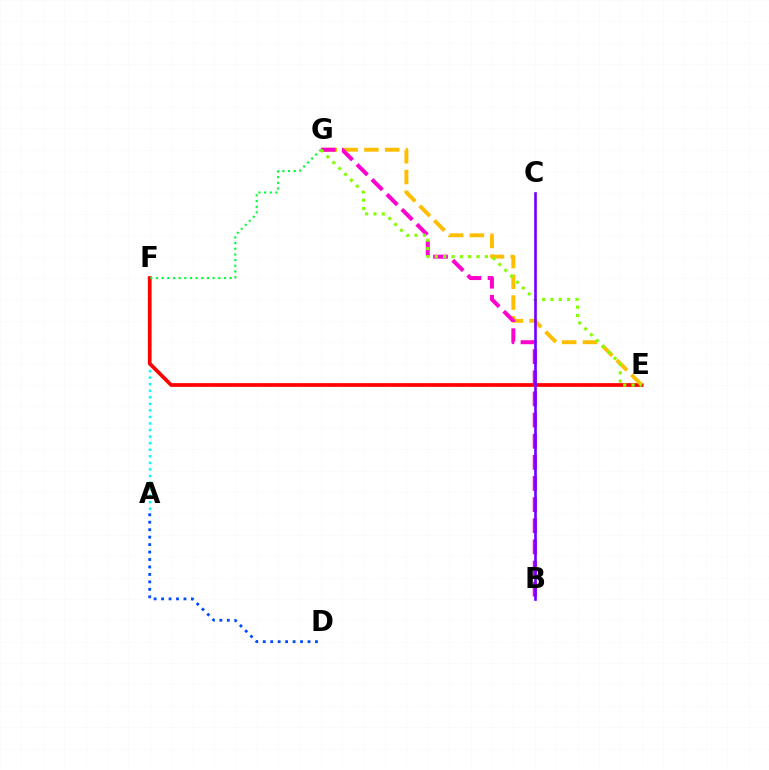{('A', 'D'): [{'color': '#004bff', 'line_style': 'dotted', 'thickness': 2.03}], ('A', 'F'): [{'color': '#00fff6', 'line_style': 'dotted', 'thickness': 1.78}], ('E', 'F'): [{'color': '#ff0000', 'line_style': 'solid', 'thickness': 2.68}], ('E', 'G'): [{'color': '#ffbd00', 'line_style': 'dashed', 'thickness': 2.82}, {'color': '#84ff00', 'line_style': 'dotted', 'thickness': 2.26}], ('B', 'G'): [{'color': '#ff00cf', 'line_style': 'dashed', 'thickness': 2.87}], ('F', 'G'): [{'color': '#00ff39', 'line_style': 'dotted', 'thickness': 1.54}], ('B', 'C'): [{'color': '#7200ff', 'line_style': 'solid', 'thickness': 1.9}]}